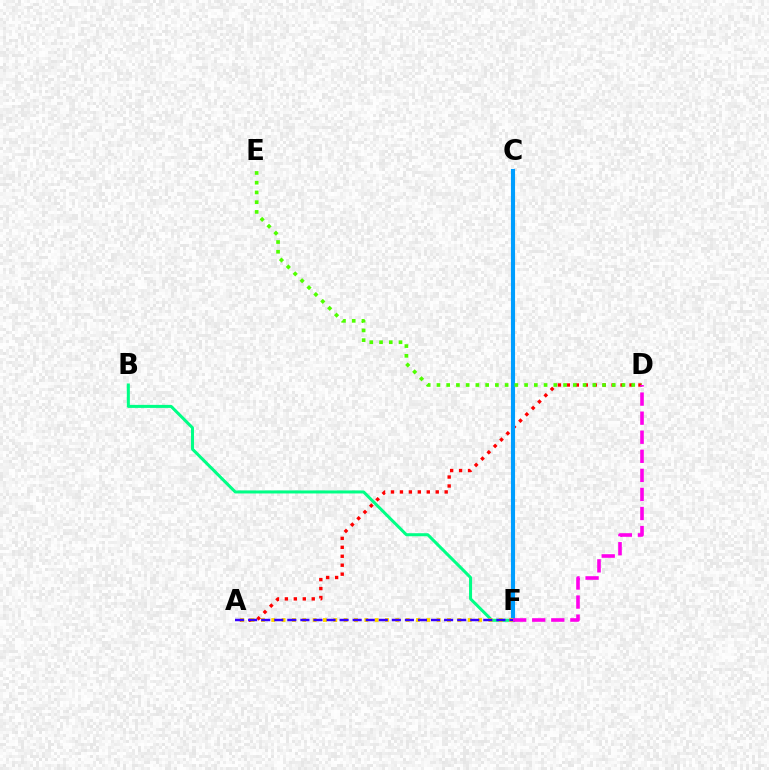{('A', 'D'): [{'color': '#ff0000', 'line_style': 'dotted', 'thickness': 2.43}], ('B', 'F'): [{'color': '#00ff86', 'line_style': 'solid', 'thickness': 2.18}], ('C', 'F'): [{'color': '#009eff', 'line_style': 'solid', 'thickness': 2.96}], ('D', 'E'): [{'color': '#4fff00', 'line_style': 'dotted', 'thickness': 2.65}], ('A', 'F'): [{'color': '#ffd500', 'line_style': 'dotted', 'thickness': 2.81}, {'color': '#3700ff', 'line_style': 'dashed', 'thickness': 1.77}], ('D', 'F'): [{'color': '#ff00ed', 'line_style': 'dashed', 'thickness': 2.59}]}